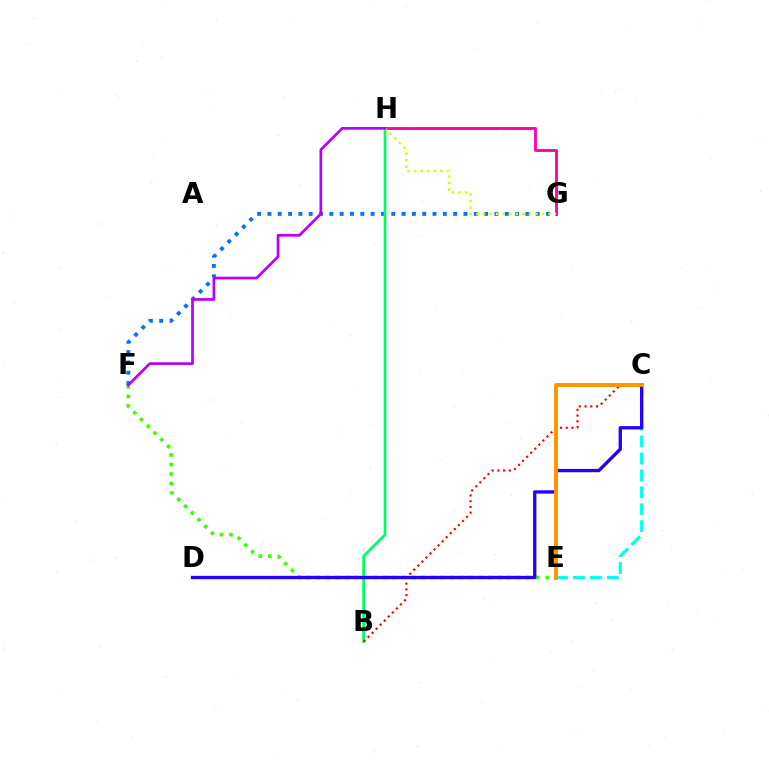{('F', 'G'): [{'color': '#0074ff', 'line_style': 'dotted', 'thickness': 2.8}], ('C', 'E'): [{'color': '#00fff6', 'line_style': 'dashed', 'thickness': 2.3}, {'color': '#ff9400', 'line_style': 'solid', 'thickness': 2.82}], ('E', 'F'): [{'color': '#3dff00', 'line_style': 'dotted', 'thickness': 2.59}], ('B', 'H'): [{'color': '#00ff5c', 'line_style': 'solid', 'thickness': 1.96}], ('G', 'H'): [{'color': '#ff00ac', 'line_style': 'solid', 'thickness': 2.05}, {'color': '#d1ff00', 'line_style': 'dotted', 'thickness': 1.78}], ('B', 'C'): [{'color': '#ff0000', 'line_style': 'dotted', 'thickness': 1.56}], ('F', 'H'): [{'color': '#b900ff', 'line_style': 'solid', 'thickness': 1.96}], ('C', 'D'): [{'color': '#2500ff', 'line_style': 'solid', 'thickness': 2.4}]}